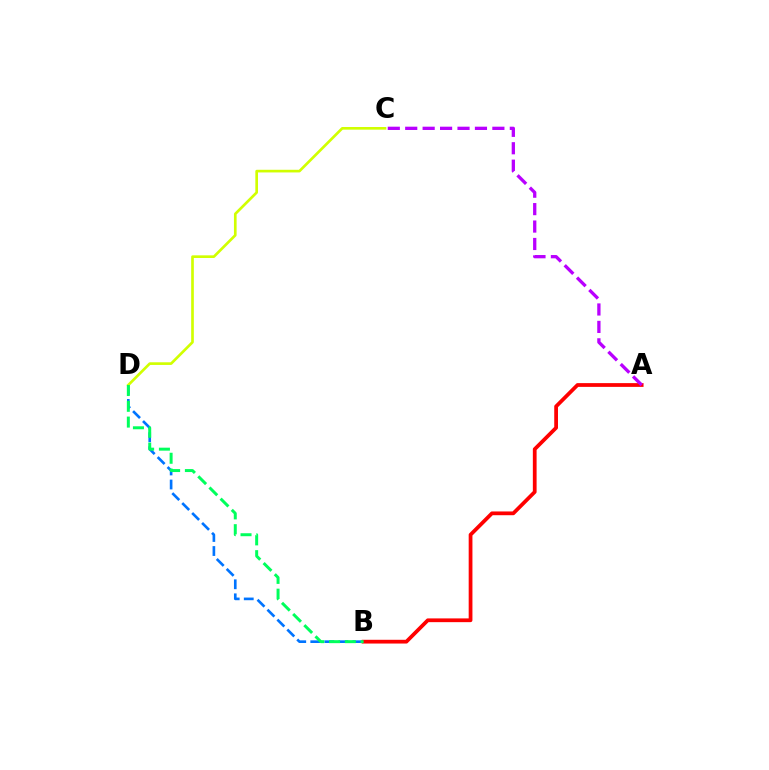{('B', 'D'): [{'color': '#0074ff', 'line_style': 'dashed', 'thickness': 1.91}, {'color': '#00ff5c', 'line_style': 'dashed', 'thickness': 2.15}], ('A', 'B'): [{'color': '#ff0000', 'line_style': 'solid', 'thickness': 2.7}], ('A', 'C'): [{'color': '#b900ff', 'line_style': 'dashed', 'thickness': 2.37}], ('C', 'D'): [{'color': '#d1ff00', 'line_style': 'solid', 'thickness': 1.92}]}